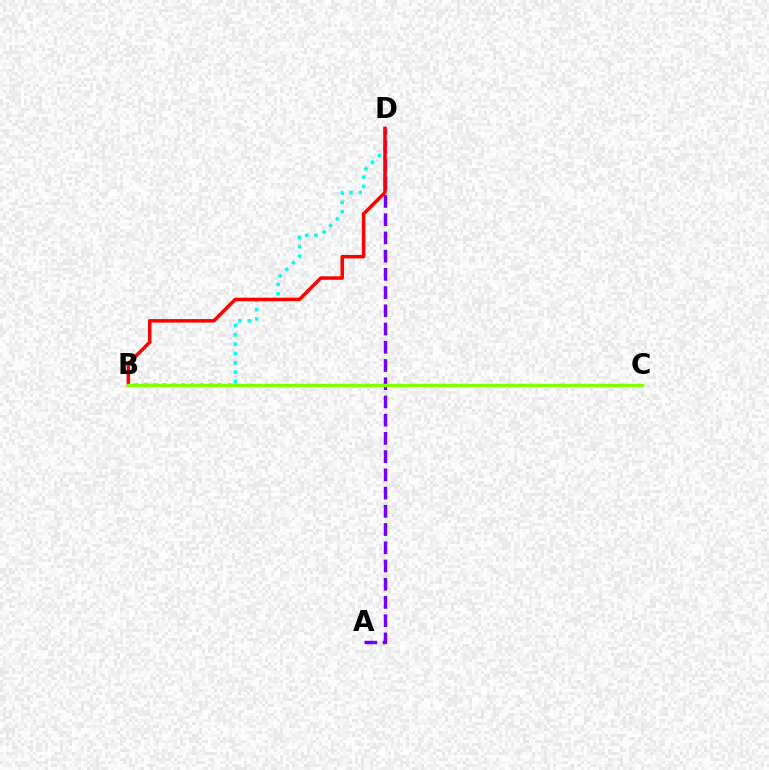{('A', 'D'): [{'color': '#7200ff', 'line_style': 'dashed', 'thickness': 2.48}], ('B', 'D'): [{'color': '#00fff6', 'line_style': 'dotted', 'thickness': 2.53}, {'color': '#ff0000', 'line_style': 'solid', 'thickness': 2.52}], ('B', 'C'): [{'color': '#84ff00', 'line_style': 'solid', 'thickness': 2.47}]}